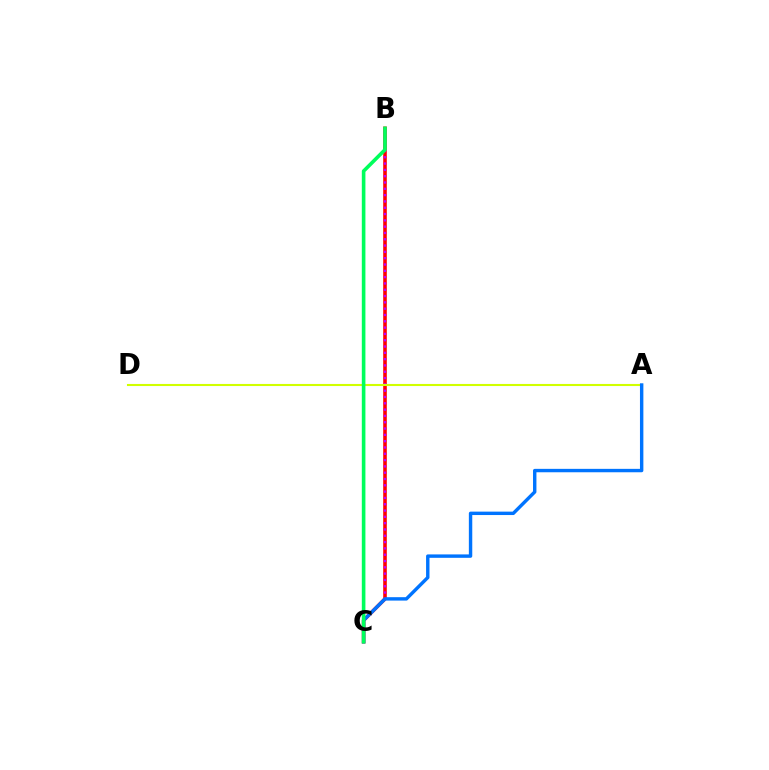{('B', 'C'): [{'color': '#ff0000', 'line_style': 'solid', 'thickness': 2.59}, {'color': '#b900ff', 'line_style': 'dotted', 'thickness': 1.71}, {'color': '#00ff5c', 'line_style': 'solid', 'thickness': 2.6}], ('A', 'D'): [{'color': '#d1ff00', 'line_style': 'solid', 'thickness': 1.5}], ('A', 'C'): [{'color': '#0074ff', 'line_style': 'solid', 'thickness': 2.45}]}